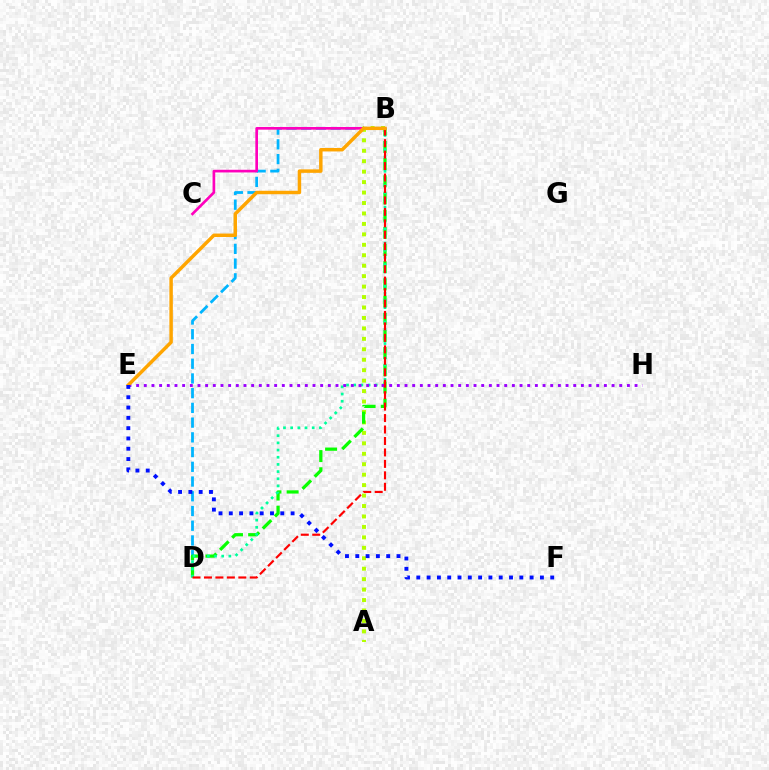{('A', 'B'): [{'color': '#b3ff00', 'line_style': 'dotted', 'thickness': 2.84}], ('B', 'D'): [{'color': '#00b5ff', 'line_style': 'dashed', 'thickness': 2.0}, {'color': '#08ff00', 'line_style': 'dashed', 'thickness': 2.33}, {'color': '#00ff9d', 'line_style': 'dotted', 'thickness': 1.95}, {'color': '#ff0000', 'line_style': 'dashed', 'thickness': 1.56}], ('B', 'C'): [{'color': '#ff00bd', 'line_style': 'solid', 'thickness': 1.92}], ('E', 'H'): [{'color': '#9b00ff', 'line_style': 'dotted', 'thickness': 2.08}], ('B', 'E'): [{'color': '#ffa500', 'line_style': 'solid', 'thickness': 2.49}], ('E', 'F'): [{'color': '#0010ff', 'line_style': 'dotted', 'thickness': 2.8}]}